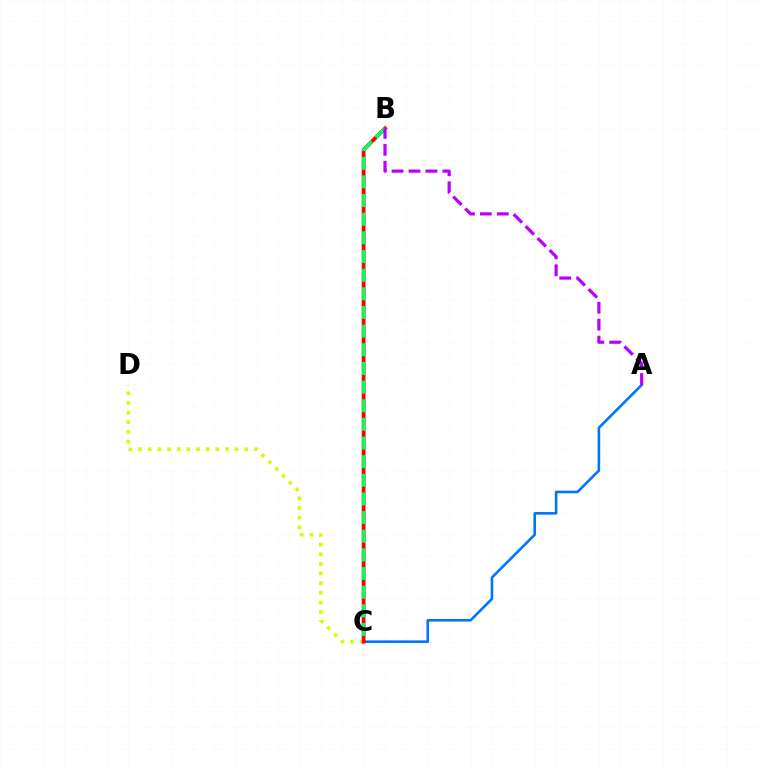{('C', 'D'): [{'color': '#d1ff00', 'line_style': 'dotted', 'thickness': 2.62}], ('A', 'C'): [{'color': '#0074ff', 'line_style': 'solid', 'thickness': 1.87}], ('B', 'C'): [{'color': '#ff0000', 'line_style': 'solid', 'thickness': 2.73}, {'color': '#00ff5c', 'line_style': 'dashed', 'thickness': 2.53}], ('A', 'B'): [{'color': '#b900ff', 'line_style': 'dashed', 'thickness': 2.3}]}